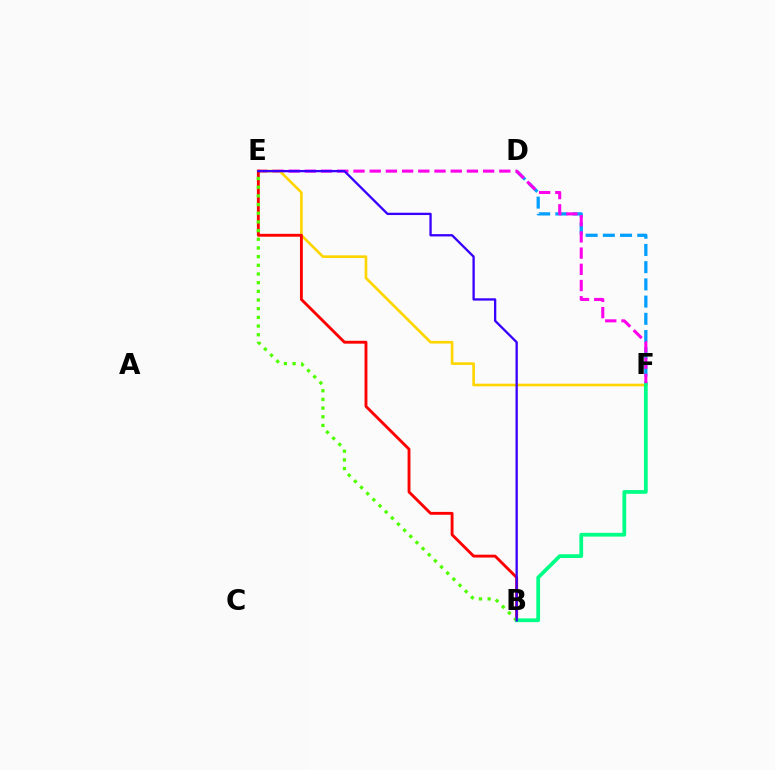{('D', 'F'): [{'color': '#009eff', 'line_style': 'dashed', 'thickness': 2.34}], ('E', 'F'): [{'color': '#ff00ed', 'line_style': 'dashed', 'thickness': 2.2}, {'color': '#ffd500', 'line_style': 'solid', 'thickness': 1.91}], ('B', 'E'): [{'color': '#ff0000', 'line_style': 'solid', 'thickness': 2.07}, {'color': '#4fff00', 'line_style': 'dotted', 'thickness': 2.36}, {'color': '#3700ff', 'line_style': 'solid', 'thickness': 1.66}], ('B', 'F'): [{'color': '#00ff86', 'line_style': 'solid', 'thickness': 2.7}]}